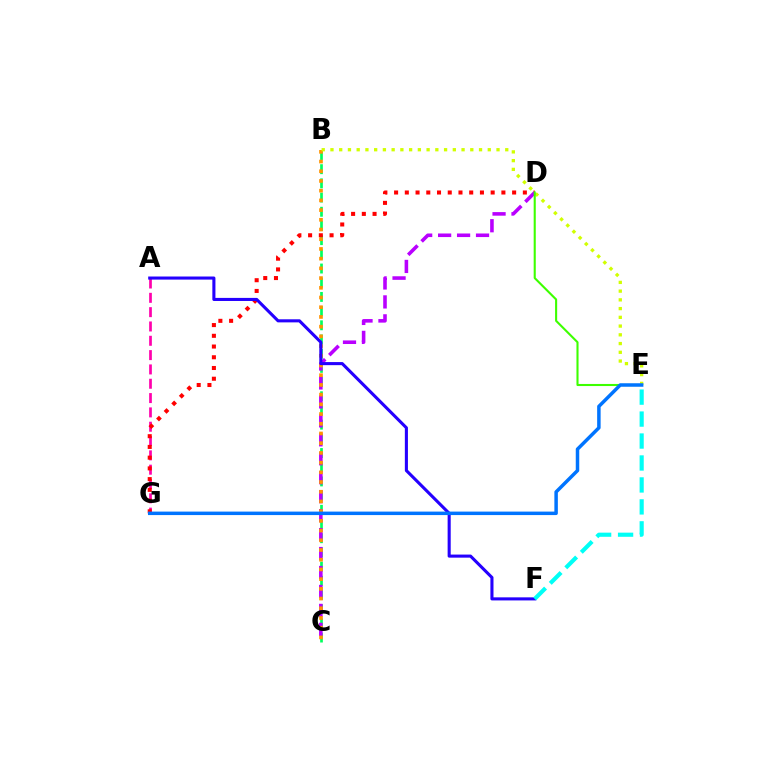{('A', 'G'): [{'color': '#ff00ac', 'line_style': 'dashed', 'thickness': 1.95}], ('B', 'C'): [{'color': '#00ff5c', 'line_style': 'dashed', 'thickness': 1.93}, {'color': '#ff9400', 'line_style': 'dotted', 'thickness': 2.64}], ('D', 'G'): [{'color': '#ff0000', 'line_style': 'dotted', 'thickness': 2.92}], ('C', 'D'): [{'color': '#b900ff', 'line_style': 'dashed', 'thickness': 2.57}], ('B', 'E'): [{'color': '#d1ff00', 'line_style': 'dotted', 'thickness': 2.37}], ('A', 'F'): [{'color': '#2500ff', 'line_style': 'solid', 'thickness': 2.22}], ('D', 'E'): [{'color': '#3dff00', 'line_style': 'solid', 'thickness': 1.51}], ('E', 'G'): [{'color': '#0074ff', 'line_style': 'solid', 'thickness': 2.51}], ('E', 'F'): [{'color': '#00fff6', 'line_style': 'dashed', 'thickness': 2.98}]}